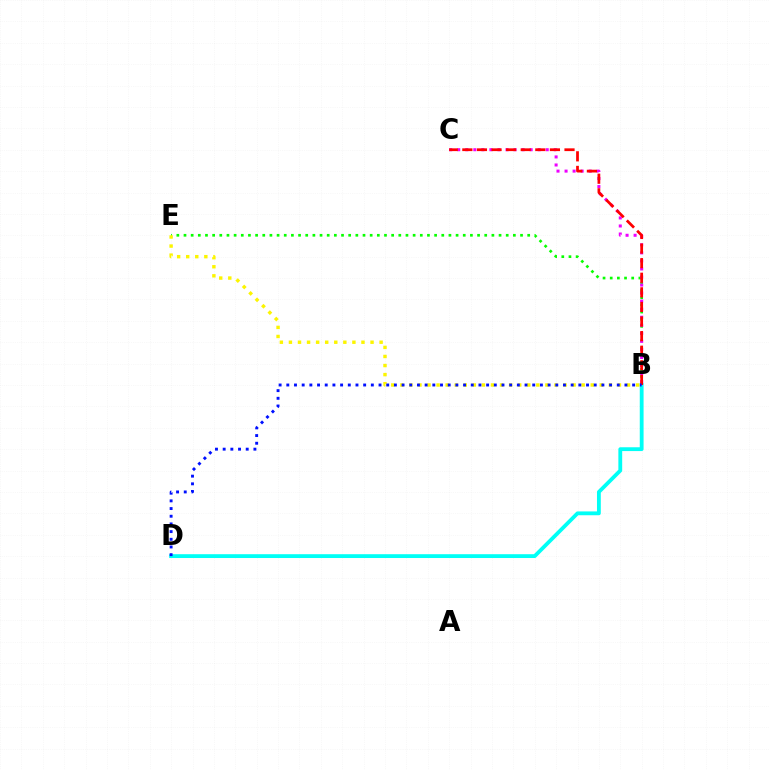{('B', 'D'): [{'color': '#00fff6', 'line_style': 'solid', 'thickness': 2.75}, {'color': '#0010ff', 'line_style': 'dotted', 'thickness': 2.09}], ('B', 'E'): [{'color': '#08ff00', 'line_style': 'dotted', 'thickness': 1.95}, {'color': '#fcf500', 'line_style': 'dotted', 'thickness': 2.46}], ('B', 'C'): [{'color': '#ee00ff', 'line_style': 'dotted', 'thickness': 2.19}, {'color': '#ff0000', 'line_style': 'dashed', 'thickness': 1.98}]}